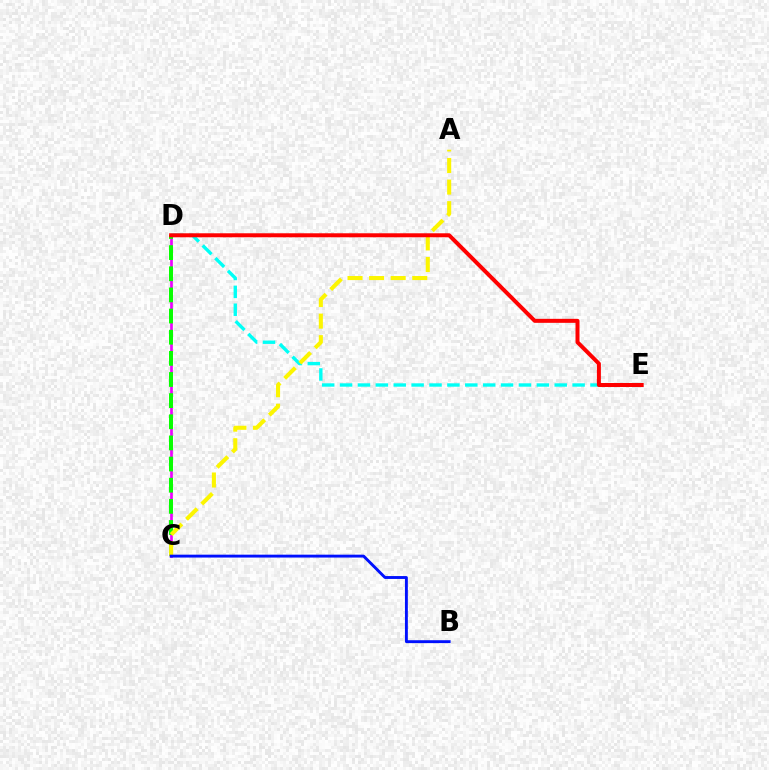{('C', 'D'): [{'color': '#ee00ff', 'line_style': 'solid', 'thickness': 1.94}, {'color': '#08ff00', 'line_style': 'dashed', 'thickness': 2.87}], ('D', 'E'): [{'color': '#00fff6', 'line_style': 'dashed', 'thickness': 2.43}, {'color': '#ff0000', 'line_style': 'solid', 'thickness': 2.88}], ('A', 'C'): [{'color': '#fcf500', 'line_style': 'dashed', 'thickness': 2.93}], ('B', 'C'): [{'color': '#0010ff', 'line_style': 'solid', 'thickness': 2.08}]}